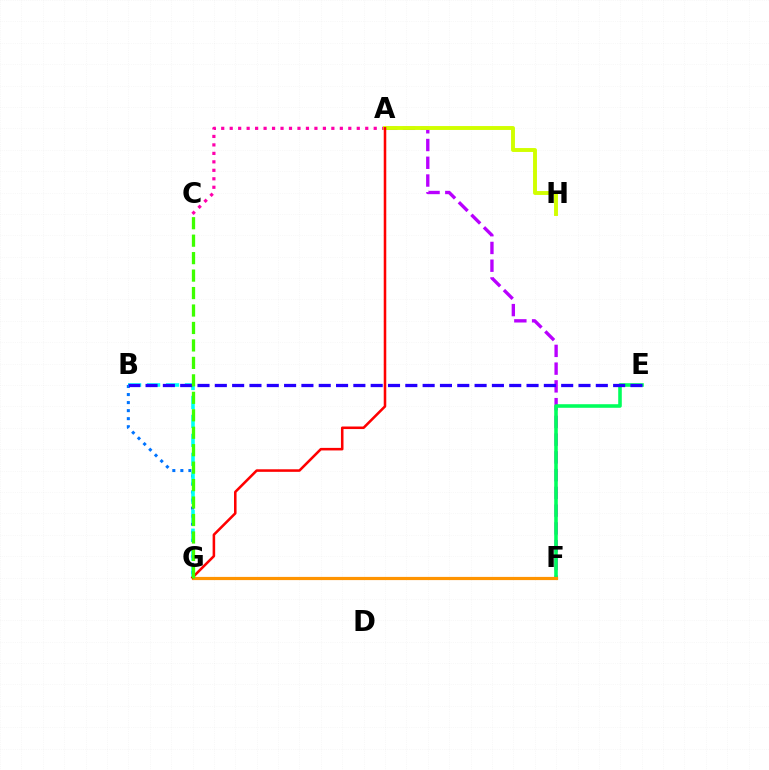{('A', 'F'): [{'color': '#b900ff', 'line_style': 'dashed', 'thickness': 2.41}], ('E', 'F'): [{'color': '#00ff5c', 'line_style': 'solid', 'thickness': 2.57}], ('F', 'G'): [{'color': '#ff9400', 'line_style': 'solid', 'thickness': 2.29}], ('B', 'G'): [{'color': '#0074ff', 'line_style': 'dotted', 'thickness': 2.18}, {'color': '#00fff6', 'line_style': 'dashed', 'thickness': 2.58}], ('A', 'C'): [{'color': '#ff00ac', 'line_style': 'dotted', 'thickness': 2.3}], ('B', 'E'): [{'color': '#2500ff', 'line_style': 'dashed', 'thickness': 2.35}], ('A', 'H'): [{'color': '#d1ff00', 'line_style': 'solid', 'thickness': 2.81}], ('A', 'G'): [{'color': '#ff0000', 'line_style': 'solid', 'thickness': 1.84}], ('C', 'G'): [{'color': '#3dff00', 'line_style': 'dashed', 'thickness': 2.37}]}